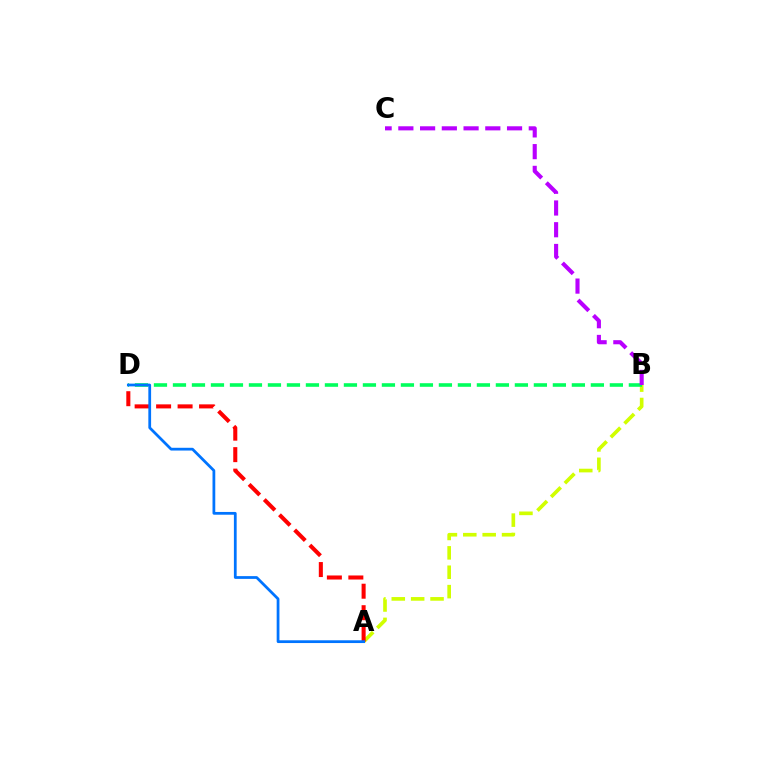{('A', 'B'): [{'color': '#d1ff00', 'line_style': 'dashed', 'thickness': 2.63}], ('B', 'D'): [{'color': '#00ff5c', 'line_style': 'dashed', 'thickness': 2.58}], ('A', 'D'): [{'color': '#ff0000', 'line_style': 'dashed', 'thickness': 2.92}, {'color': '#0074ff', 'line_style': 'solid', 'thickness': 1.99}], ('B', 'C'): [{'color': '#b900ff', 'line_style': 'dashed', 'thickness': 2.95}]}